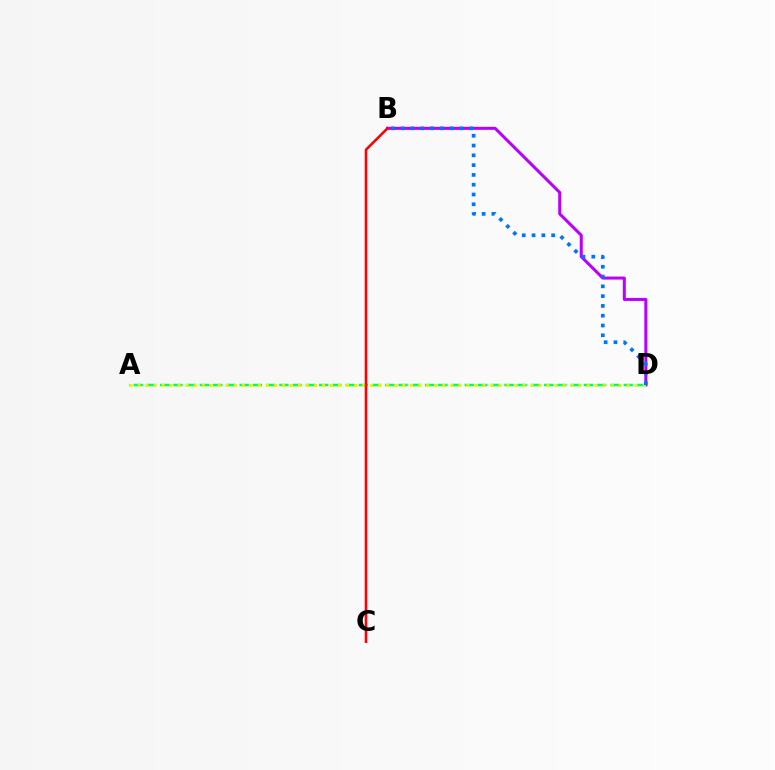{('B', 'D'): [{'color': '#b900ff', 'line_style': 'solid', 'thickness': 2.17}, {'color': '#0074ff', 'line_style': 'dotted', 'thickness': 2.66}], ('A', 'D'): [{'color': '#00ff5c', 'line_style': 'dashed', 'thickness': 1.8}, {'color': '#d1ff00', 'line_style': 'dotted', 'thickness': 2.18}], ('B', 'C'): [{'color': '#ff0000', 'line_style': 'solid', 'thickness': 1.85}]}